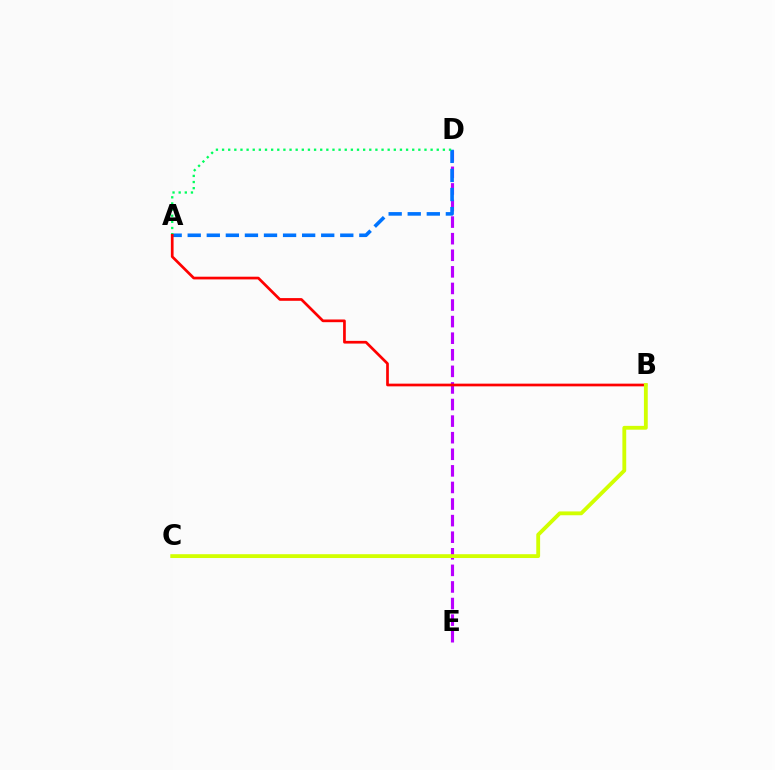{('D', 'E'): [{'color': '#b900ff', 'line_style': 'dashed', 'thickness': 2.25}], ('A', 'D'): [{'color': '#0074ff', 'line_style': 'dashed', 'thickness': 2.59}, {'color': '#00ff5c', 'line_style': 'dotted', 'thickness': 1.67}], ('A', 'B'): [{'color': '#ff0000', 'line_style': 'solid', 'thickness': 1.95}], ('B', 'C'): [{'color': '#d1ff00', 'line_style': 'solid', 'thickness': 2.75}]}